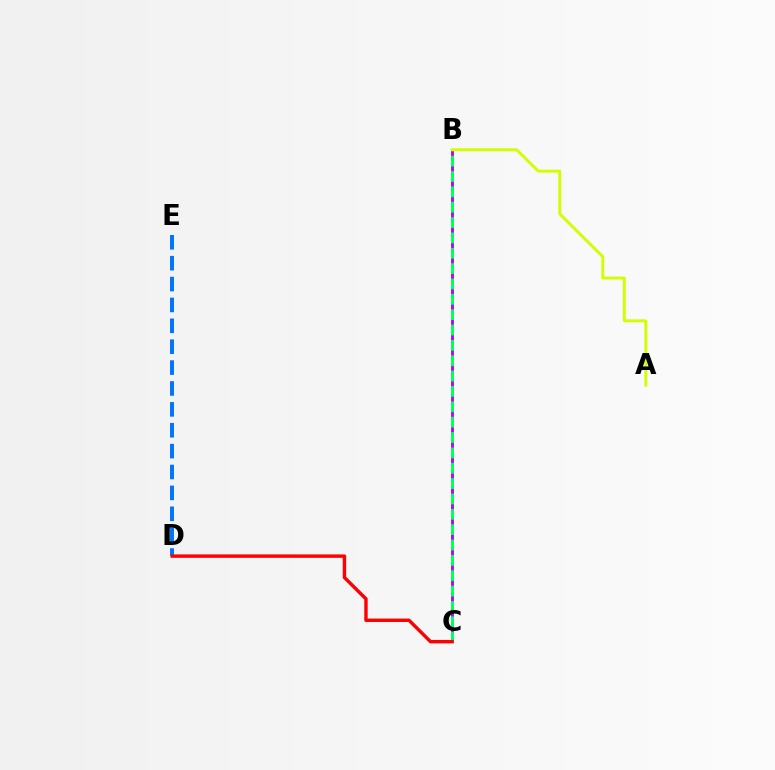{('B', 'C'): [{'color': '#b900ff', 'line_style': 'dashed', 'thickness': 2.07}, {'color': '#00ff5c', 'line_style': 'dashed', 'thickness': 2.09}], ('D', 'E'): [{'color': '#0074ff', 'line_style': 'dashed', 'thickness': 2.84}], ('A', 'B'): [{'color': '#d1ff00', 'line_style': 'solid', 'thickness': 2.11}], ('C', 'D'): [{'color': '#ff0000', 'line_style': 'solid', 'thickness': 2.45}]}